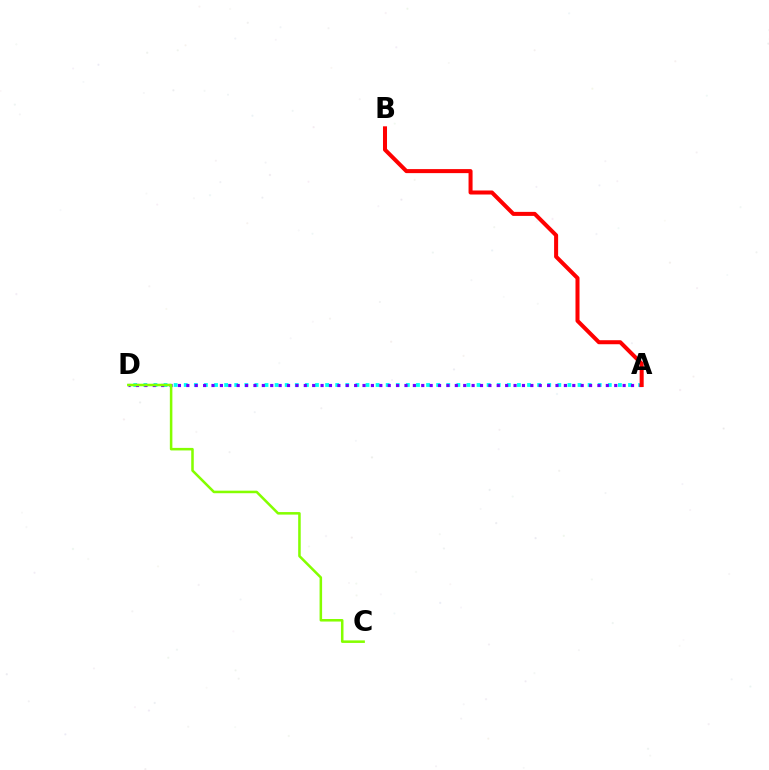{('A', 'D'): [{'color': '#00fff6', 'line_style': 'dotted', 'thickness': 2.74}, {'color': '#7200ff', 'line_style': 'dotted', 'thickness': 2.28}], ('A', 'B'): [{'color': '#ff0000', 'line_style': 'solid', 'thickness': 2.9}], ('C', 'D'): [{'color': '#84ff00', 'line_style': 'solid', 'thickness': 1.83}]}